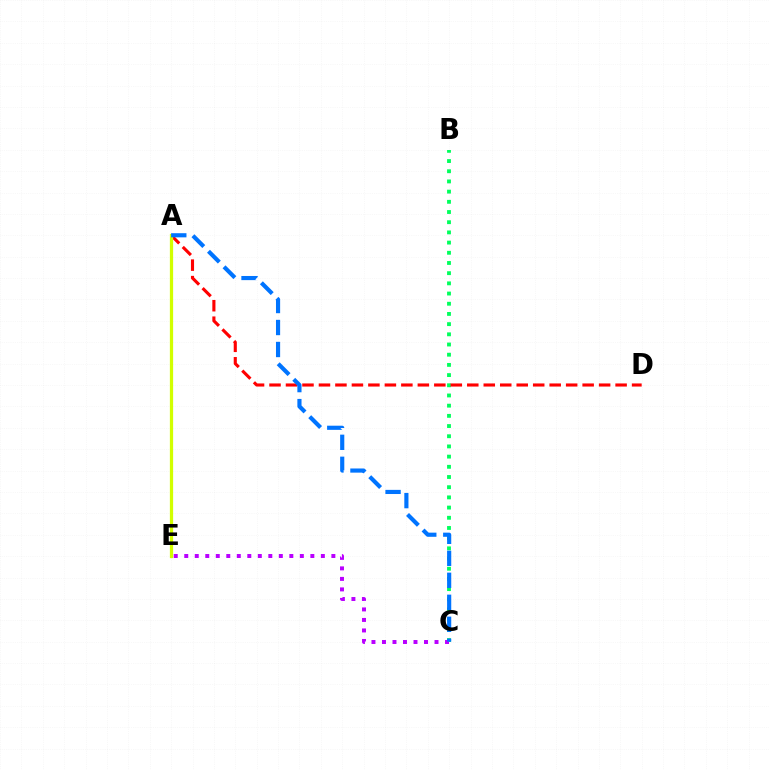{('B', 'C'): [{'color': '#00ff5c', 'line_style': 'dotted', 'thickness': 2.77}], ('A', 'D'): [{'color': '#ff0000', 'line_style': 'dashed', 'thickness': 2.24}], ('A', 'E'): [{'color': '#d1ff00', 'line_style': 'solid', 'thickness': 2.34}], ('C', 'E'): [{'color': '#b900ff', 'line_style': 'dotted', 'thickness': 2.86}], ('A', 'C'): [{'color': '#0074ff', 'line_style': 'dashed', 'thickness': 2.99}]}